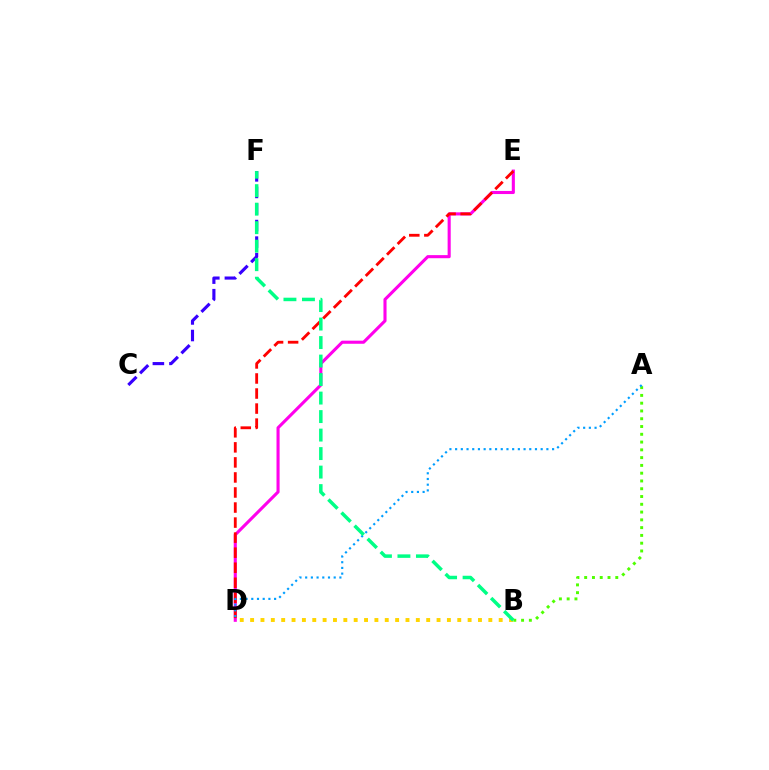{('D', 'E'): [{'color': '#ff00ed', 'line_style': 'solid', 'thickness': 2.23}, {'color': '#ff0000', 'line_style': 'dashed', 'thickness': 2.04}], ('A', 'B'): [{'color': '#4fff00', 'line_style': 'dotted', 'thickness': 2.11}], ('C', 'F'): [{'color': '#3700ff', 'line_style': 'dashed', 'thickness': 2.25}], ('B', 'D'): [{'color': '#ffd500', 'line_style': 'dotted', 'thickness': 2.81}], ('A', 'D'): [{'color': '#009eff', 'line_style': 'dotted', 'thickness': 1.55}], ('B', 'F'): [{'color': '#00ff86', 'line_style': 'dashed', 'thickness': 2.51}]}